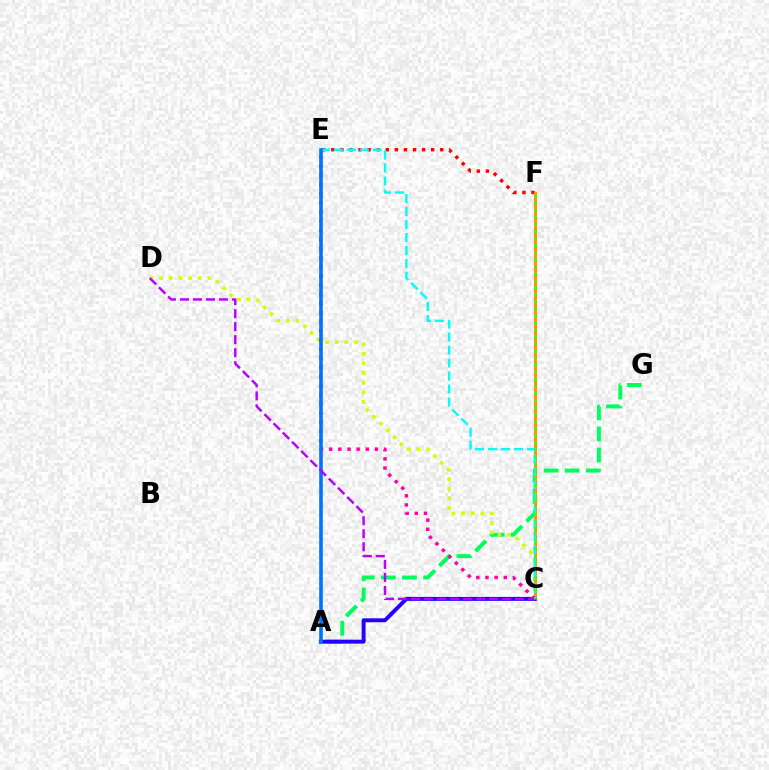{('A', 'G'): [{'color': '#00ff5c', 'line_style': 'dashed', 'thickness': 2.87}], ('E', 'F'): [{'color': '#ff0000', 'line_style': 'dotted', 'thickness': 2.47}], ('C', 'D'): [{'color': '#d1ff00', 'line_style': 'dotted', 'thickness': 2.62}, {'color': '#b900ff', 'line_style': 'dashed', 'thickness': 1.77}], ('C', 'F'): [{'color': '#ff9400', 'line_style': 'solid', 'thickness': 2.23}, {'color': '#3dff00', 'line_style': 'dotted', 'thickness': 1.92}], ('C', 'E'): [{'color': '#00fff6', 'line_style': 'dashed', 'thickness': 1.76}, {'color': '#ff00ac', 'line_style': 'dotted', 'thickness': 2.49}], ('A', 'C'): [{'color': '#2500ff', 'line_style': 'solid', 'thickness': 2.84}], ('A', 'E'): [{'color': '#0074ff', 'line_style': 'solid', 'thickness': 2.61}]}